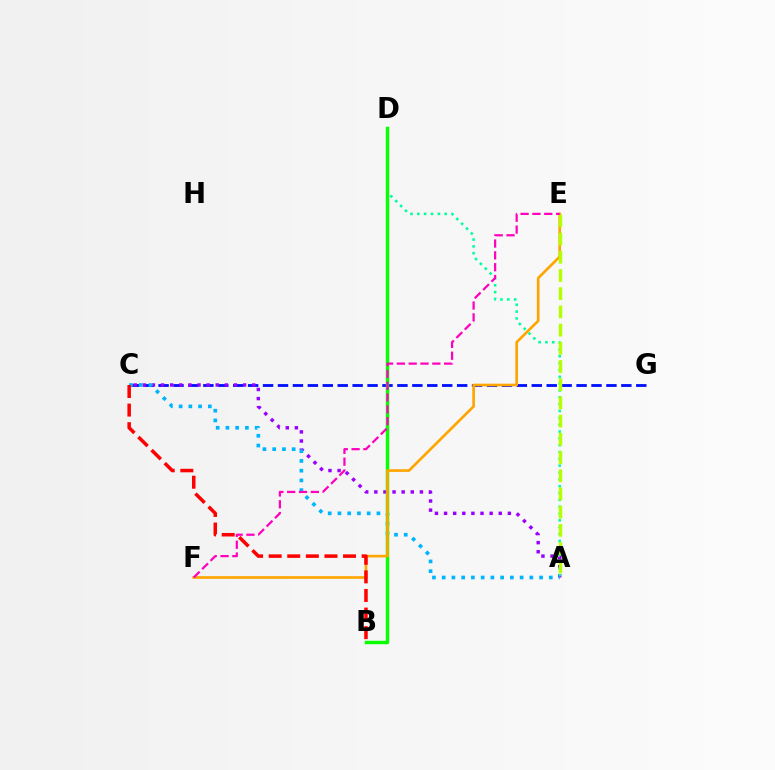{('C', 'G'): [{'color': '#0010ff', 'line_style': 'dashed', 'thickness': 2.03}], ('A', 'C'): [{'color': '#9b00ff', 'line_style': 'dotted', 'thickness': 2.48}, {'color': '#00b5ff', 'line_style': 'dotted', 'thickness': 2.65}], ('A', 'D'): [{'color': '#00ff9d', 'line_style': 'dotted', 'thickness': 1.86}], ('B', 'D'): [{'color': '#08ff00', 'line_style': 'solid', 'thickness': 2.46}], ('E', 'F'): [{'color': '#ffa500', 'line_style': 'solid', 'thickness': 1.92}, {'color': '#ff00bd', 'line_style': 'dashed', 'thickness': 1.61}], ('B', 'C'): [{'color': '#ff0000', 'line_style': 'dashed', 'thickness': 2.53}], ('A', 'E'): [{'color': '#b3ff00', 'line_style': 'dashed', 'thickness': 2.47}]}